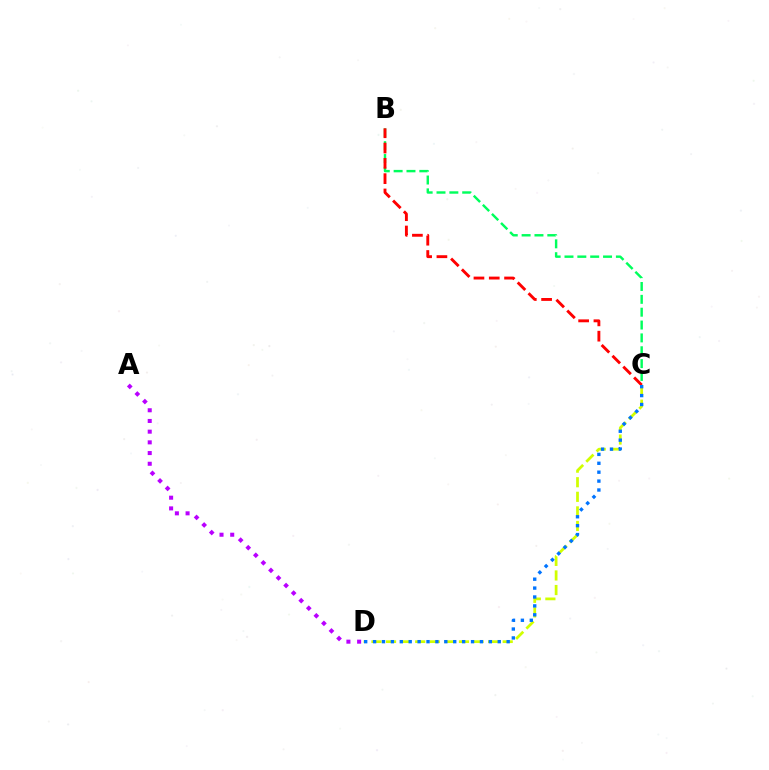{('C', 'D'): [{'color': '#d1ff00', 'line_style': 'dashed', 'thickness': 1.98}, {'color': '#0074ff', 'line_style': 'dotted', 'thickness': 2.42}], ('B', 'C'): [{'color': '#00ff5c', 'line_style': 'dashed', 'thickness': 1.75}, {'color': '#ff0000', 'line_style': 'dashed', 'thickness': 2.08}], ('A', 'D'): [{'color': '#b900ff', 'line_style': 'dotted', 'thickness': 2.91}]}